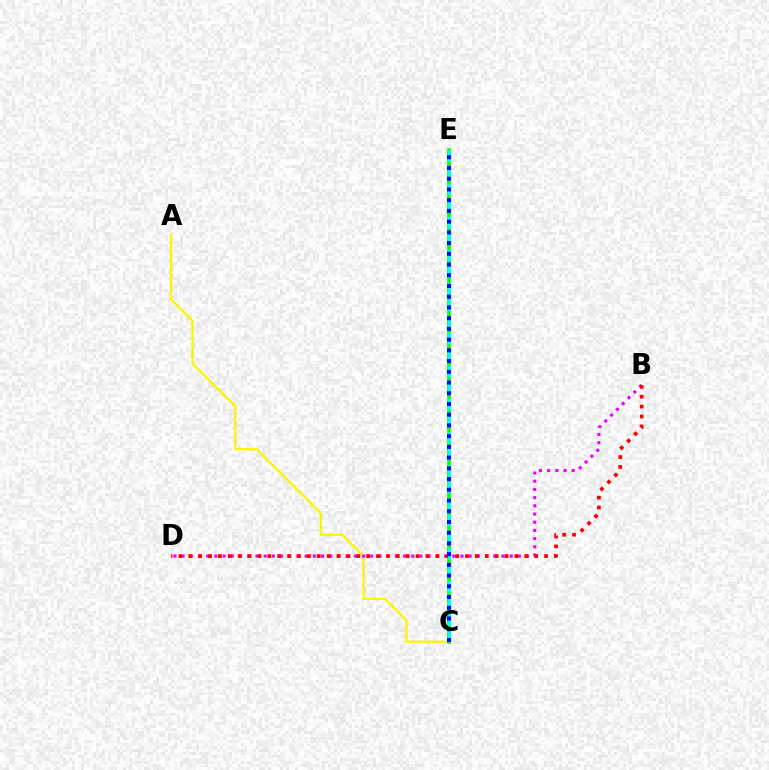{('A', 'C'): [{'color': '#fcf500', 'line_style': 'solid', 'thickness': 1.67}], ('C', 'E'): [{'color': '#08ff00', 'line_style': 'solid', 'thickness': 2.64}, {'color': '#00fff6', 'line_style': 'dashed', 'thickness': 2.25}, {'color': '#0010ff', 'line_style': 'dotted', 'thickness': 2.91}], ('B', 'D'): [{'color': '#ee00ff', 'line_style': 'dotted', 'thickness': 2.23}, {'color': '#ff0000', 'line_style': 'dotted', 'thickness': 2.69}]}